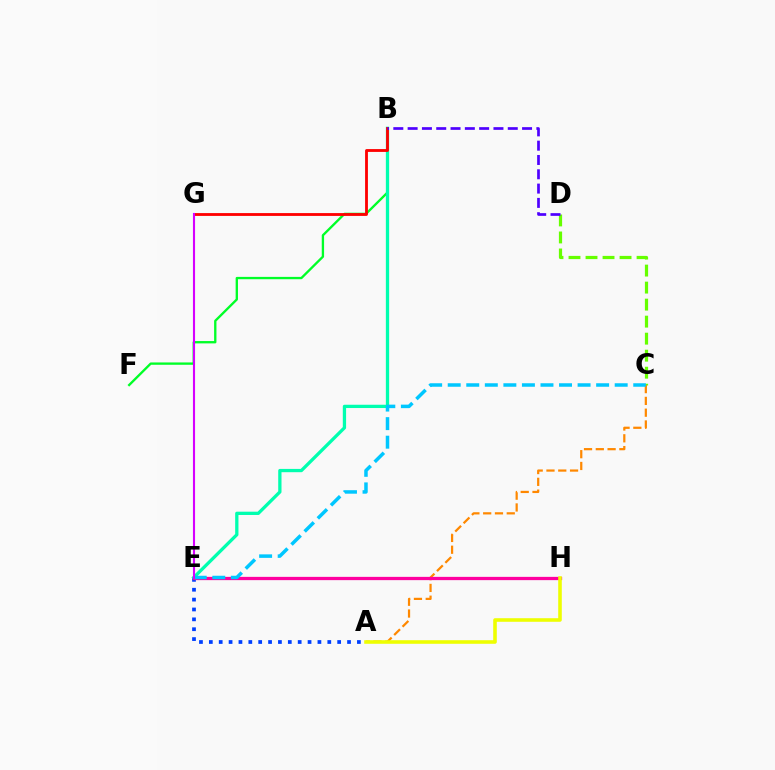{('A', 'E'): [{'color': '#003fff', 'line_style': 'dotted', 'thickness': 2.68}], ('B', 'F'): [{'color': '#00ff27', 'line_style': 'solid', 'thickness': 1.68}], ('C', 'D'): [{'color': '#66ff00', 'line_style': 'dashed', 'thickness': 2.31}], ('B', 'E'): [{'color': '#00ffaf', 'line_style': 'solid', 'thickness': 2.36}], ('B', 'G'): [{'color': '#ff0000', 'line_style': 'solid', 'thickness': 2.04}], ('A', 'C'): [{'color': '#ff8800', 'line_style': 'dashed', 'thickness': 1.6}], ('E', 'H'): [{'color': '#ff00a0', 'line_style': 'solid', 'thickness': 2.35}], ('B', 'D'): [{'color': '#4f00ff', 'line_style': 'dashed', 'thickness': 1.94}], ('C', 'E'): [{'color': '#00c7ff', 'line_style': 'dashed', 'thickness': 2.52}], ('A', 'H'): [{'color': '#eeff00', 'line_style': 'solid', 'thickness': 2.57}], ('E', 'G'): [{'color': '#d600ff', 'line_style': 'solid', 'thickness': 1.52}]}